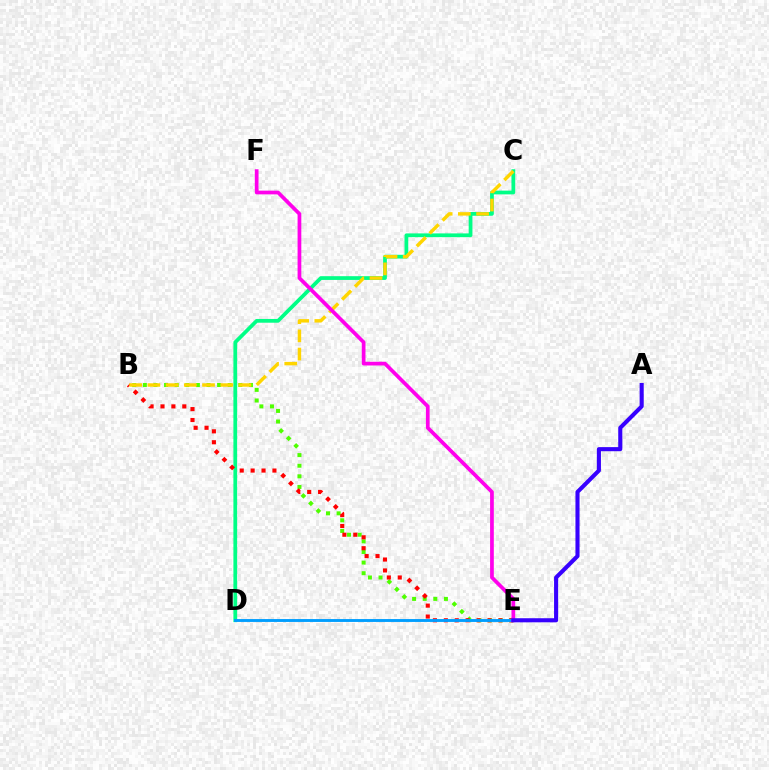{('C', 'D'): [{'color': '#00ff86', 'line_style': 'solid', 'thickness': 2.7}], ('B', 'E'): [{'color': '#4fff00', 'line_style': 'dotted', 'thickness': 2.88}, {'color': '#ff0000', 'line_style': 'dotted', 'thickness': 2.96}], ('D', 'E'): [{'color': '#009eff', 'line_style': 'solid', 'thickness': 2.08}], ('B', 'C'): [{'color': '#ffd500', 'line_style': 'dashed', 'thickness': 2.47}], ('E', 'F'): [{'color': '#ff00ed', 'line_style': 'solid', 'thickness': 2.68}], ('A', 'E'): [{'color': '#3700ff', 'line_style': 'solid', 'thickness': 2.95}]}